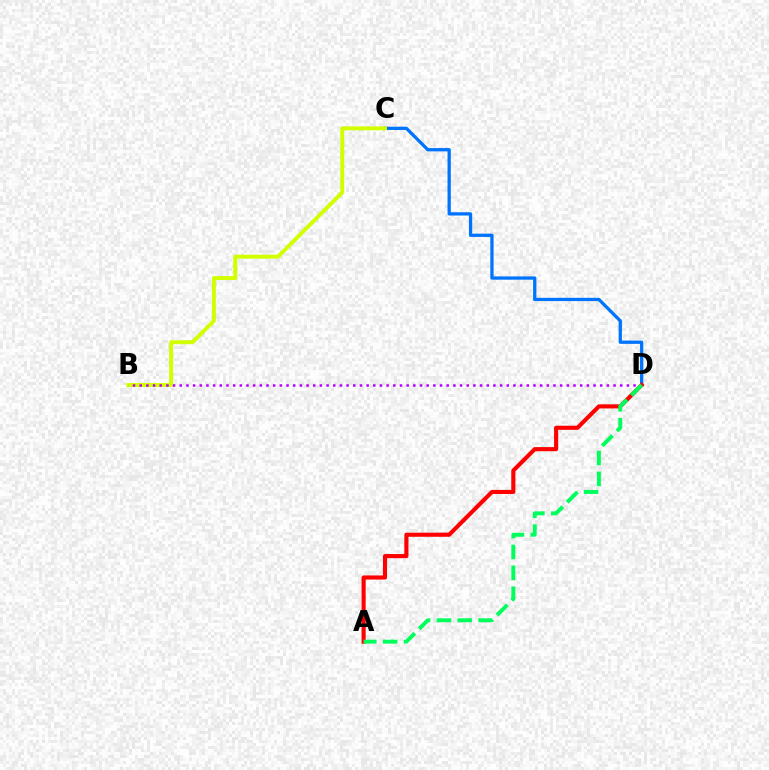{('C', 'D'): [{'color': '#0074ff', 'line_style': 'solid', 'thickness': 2.36}], ('B', 'C'): [{'color': '#d1ff00', 'line_style': 'solid', 'thickness': 2.83}], ('B', 'D'): [{'color': '#b900ff', 'line_style': 'dotted', 'thickness': 1.81}], ('A', 'D'): [{'color': '#ff0000', 'line_style': 'solid', 'thickness': 2.96}, {'color': '#00ff5c', 'line_style': 'dashed', 'thickness': 2.84}]}